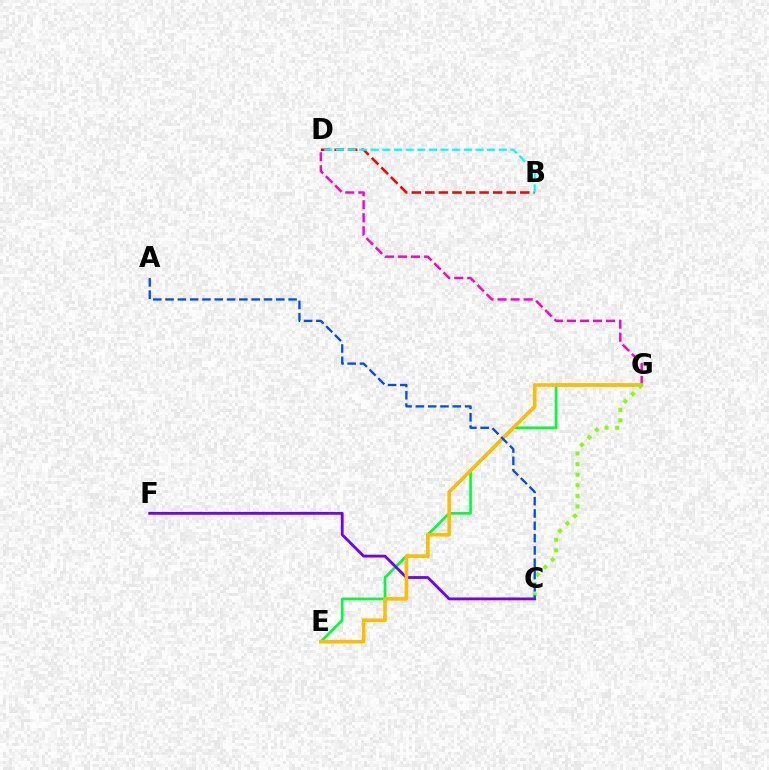{('D', 'G'): [{'color': '#ff00cf', 'line_style': 'dashed', 'thickness': 1.77}], ('E', 'G'): [{'color': '#00ff39', 'line_style': 'solid', 'thickness': 1.93}, {'color': '#ffbd00', 'line_style': 'solid', 'thickness': 2.57}], ('C', 'F'): [{'color': '#7200ff', 'line_style': 'solid', 'thickness': 2.03}], ('B', 'D'): [{'color': '#ff0000', 'line_style': 'dashed', 'thickness': 1.84}, {'color': '#00fff6', 'line_style': 'dashed', 'thickness': 1.58}], ('C', 'G'): [{'color': '#84ff00', 'line_style': 'dotted', 'thickness': 2.87}], ('A', 'C'): [{'color': '#004bff', 'line_style': 'dashed', 'thickness': 1.67}]}